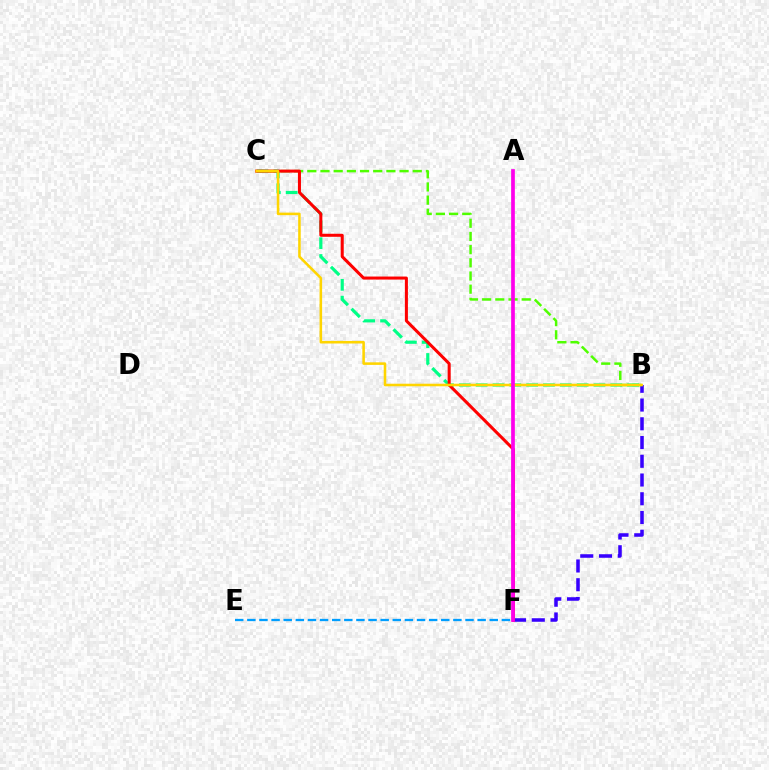{('B', 'F'): [{'color': '#3700ff', 'line_style': 'dashed', 'thickness': 2.55}], ('B', 'C'): [{'color': '#4fff00', 'line_style': 'dashed', 'thickness': 1.79}, {'color': '#00ff86', 'line_style': 'dashed', 'thickness': 2.29}, {'color': '#ffd500', 'line_style': 'solid', 'thickness': 1.84}], ('E', 'F'): [{'color': '#009eff', 'line_style': 'dashed', 'thickness': 1.65}], ('C', 'F'): [{'color': '#ff0000', 'line_style': 'solid', 'thickness': 2.18}], ('A', 'F'): [{'color': '#ff00ed', 'line_style': 'solid', 'thickness': 2.67}]}